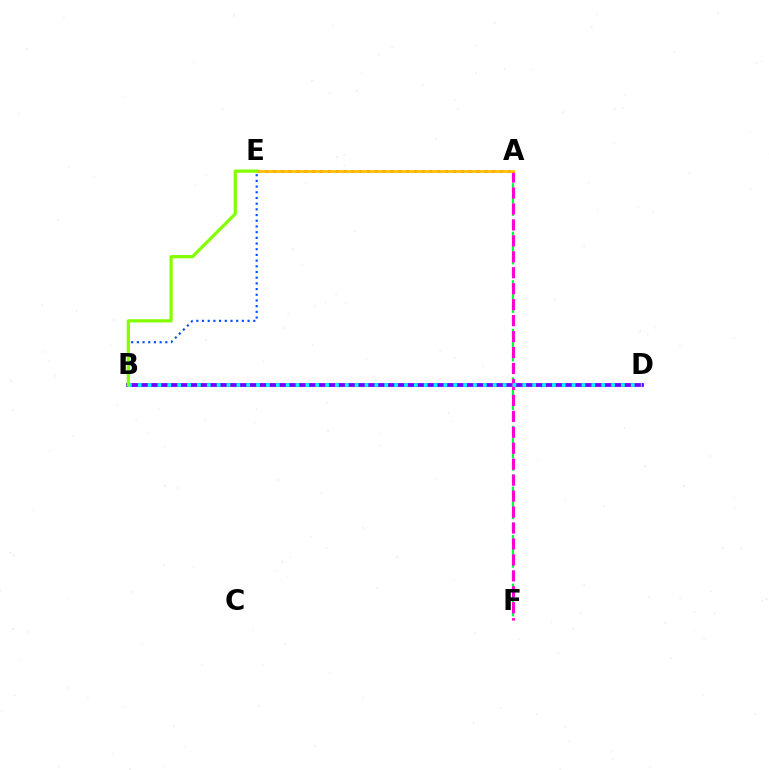{('A', 'E'): [{'color': '#ff0000', 'line_style': 'dotted', 'thickness': 2.12}, {'color': '#ffbd00', 'line_style': 'solid', 'thickness': 1.97}], ('B', 'D'): [{'color': '#7200ff', 'line_style': 'solid', 'thickness': 2.74}, {'color': '#00fff6', 'line_style': 'dotted', 'thickness': 2.68}], ('A', 'F'): [{'color': '#00ff39', 'line_style': 'dashed', 'thickness': 1.65}, {'color': '#ff00cf', 'line_style': 'dashed', 'thickness': 2.17}], ('B', 'E'): [{'color': '#004bff', 'line_style': 'dotted', 'thickness': 1.55}, {'color': '#84ff00', 'line_style': 'solid', 'thickness': 2.33}]}